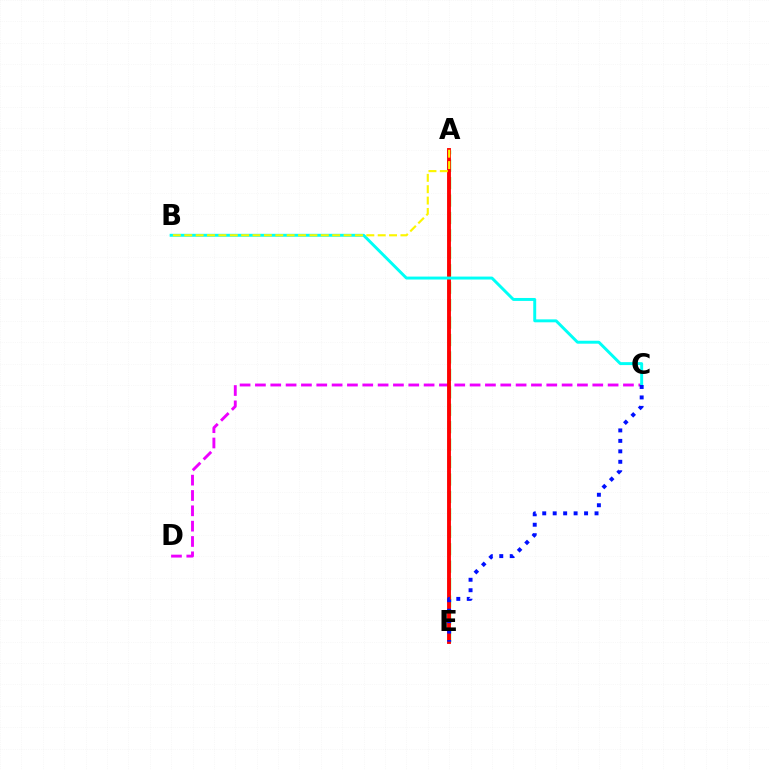{('A', 'E'): [{'color': '#08ff00', 'line_style': 'dashed', 'thickness': 2.37}, {'color': '#ff0000', 'line_style': 'solid', 'thickness': 2.79}], ('C', 'D'): [{'color': '#ee00ff', 'line_style': 'dashed', 'thickness': 2.08}], ('B', 'C'): [{'color': '#00fff6', 'line_style': 'solid', 'thickness': 2.12}], ('A', 'B'): [{'color': '#fcf500', 'line_style': 'dashed', 'thickness': 1.55}], ('C', 'E'): [{'color': '#0010ff', 'line_style': 'dotted', 'thickness': 2.84}]}